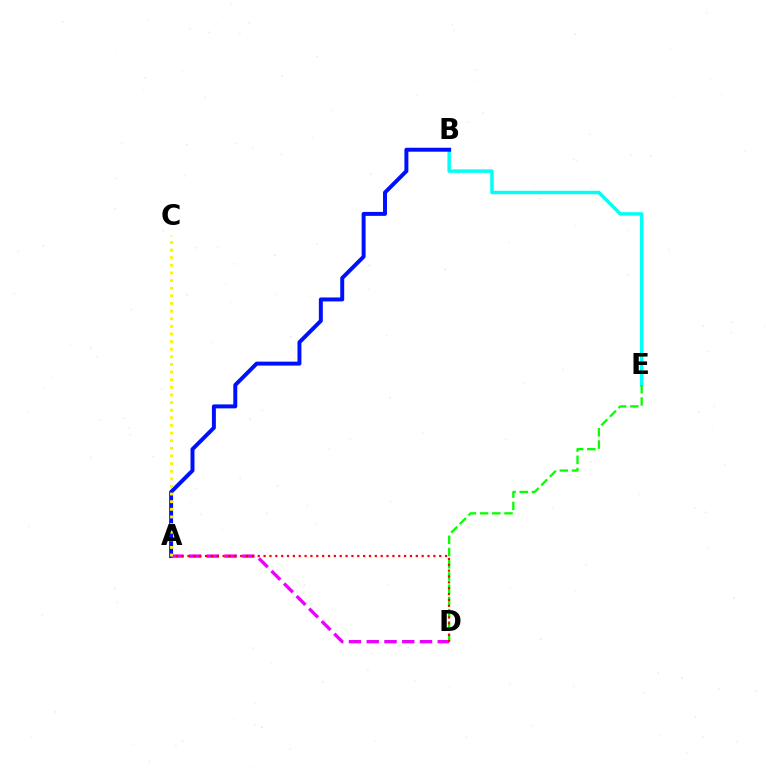{('B', 'E'): [{'color': '#00fff6', 'line_style': 'solid', 'thickness': 2.49}], ('A', 'B'): [{'color': '#0010ff', 'line_style': 'solid', 'thickness': 2.85}], ('D', 'E'): [{'color': '#08ff00', 'line_style': 'dashed', 'thickness': 1.66}], ('A', 'D'): [{'color': '#ee00ff', 'line_style': 'dashed', 'thickness': 2.41}, {'color': '#ff0000', 'line_style': 'dotted', 'thickness': 1.59}], ('A', 'C'): [{'color': '#fcf500', 'line_style': 'dotted', 'thickness': 2.07}]}